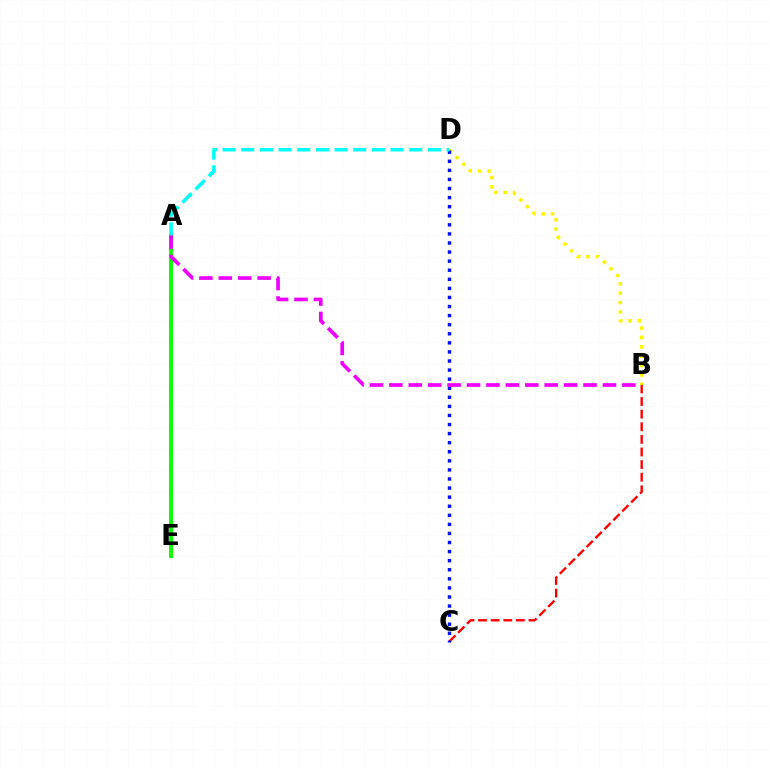{('B', 'D'): [{'color': '#fcf500', 'line_style': 'dotted', 'thickness': 2.55}], ('B', 'C'): [{'color': '#ff0000', 'line_style': 'dashed', 'thickness': 1.71}], ('A', 'E'): [{'color': '#08ff00', 'line_style': 'solid', 'thickness': 2.84}], ('C', 'D'): [{'color': '#0010ff', 'line_style': 'dotted', 'thickness': 2.47}], ('A', 'B'): [{'color': '#ee00ff', 'line_style': 'dashed', 'thickness': 2.64}], ('A', 'D'): [{'color': '#00fff6', 'line_style': 'dashed', 'thickness': 2.54}]}